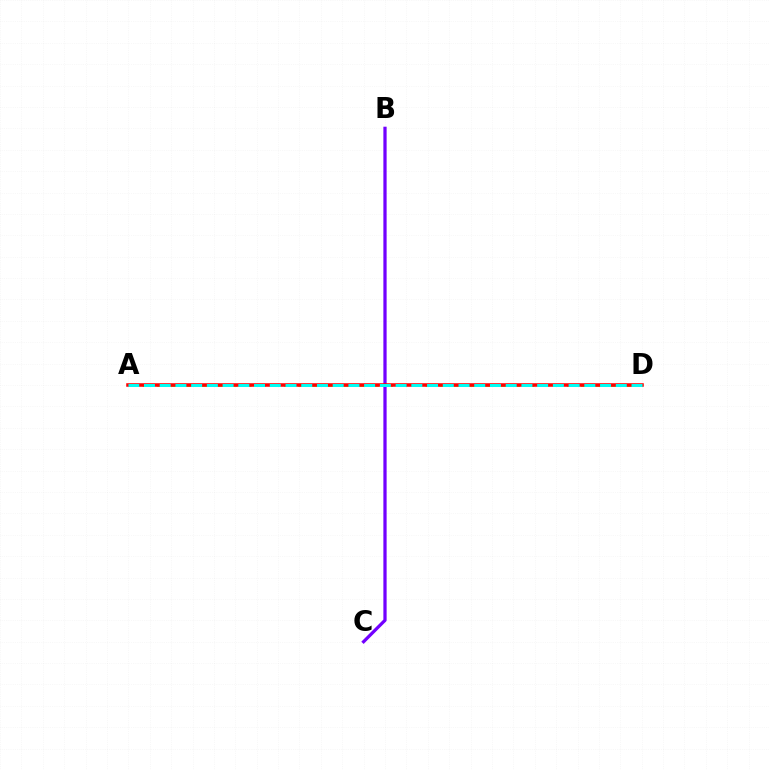{('A', 'D'): [{'color': '#84ff00', 'line_style': 'dashed', 'thickness': 1.92}, {'color': '#ff0000', 'line_style': 'solid', 'thickness': 2.55}, {'color': '#00fff6', 'line_style': 'dashed', 'thickness': 2.14}], ('B', 'C'): [{'color': '#7200ff', 'line_style': 'solid', 'thickness': 2.34}]}